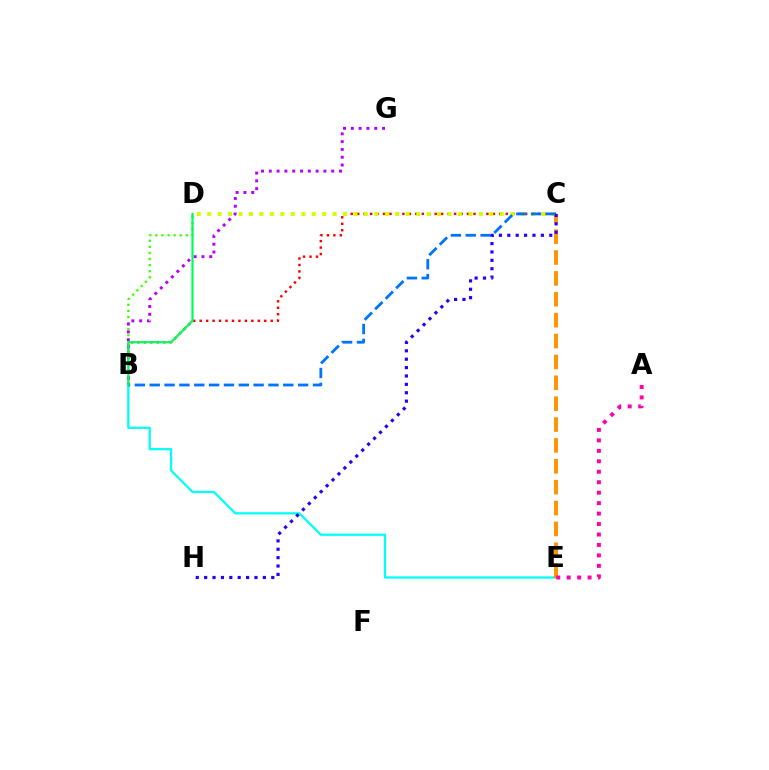{('B', 'D'): [{'color': '#3dff00', 'line_style': 'dotted', 'thickness': 1.65}, {'color': '#00ff5c', 'line_style': 'solid', 'thickness': 1.6}], ('B', 'C'): [{'color': '#ff0000', 'line_style': 'dotted', 'thickness': 1.76}, {'color': '#0074ff', 'line_style': 'dashed', 'thickness': 2.02}], ('B', 'G'): [{'color': '#b900ff', 'line_style': 'dotted', 'thickness': 2.12}], ('C', 'D'): [{'color': '#d1ff00', 'line_style': 'dotted', 'thickness': 2.84}], ('B', 'E'): [{'color': '#00fff6', 'line_style': 'solid', 'thickness': 1.62}], ('C', 'E'): [{'color': '#ff9400', 'line_style': 'dashed', 'thickness': 2.84}], ('A', 'E'): [{'color': '#ff00ac', 'line_style': 'dotted', 'thickness': 2.84}], ('C', 'H'): [{'color': '#2500ff', 'line_style': 'dotted', 'thickness': 2.28}]}